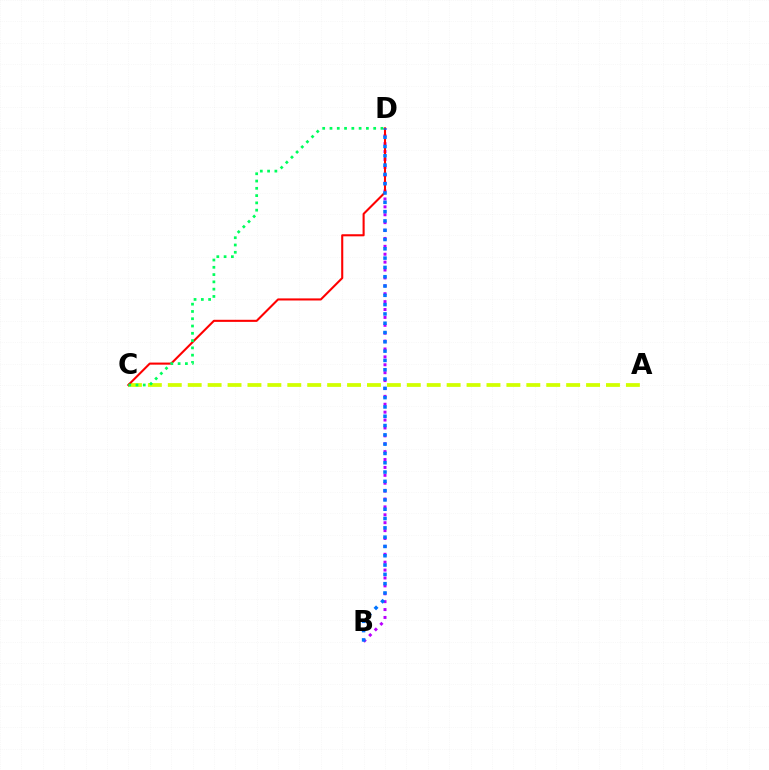{('B', 'D'): [{'color': '#b900ff', 'line_style': 'dotted', 'thickness': 2.15}, {'color': '#0074ff', 'line_style': 'dotted', 'thickness': 2.53}], ('A', 'C'): [{'color': '#d1ff00', 'line_style': 'dashed', 'thickness': 2.71}], ('C', 'D'): [{'color': '#ff0000', 'line_style': 'solid', 'thickness': 1.5}, {'color': '#00ff5c', 'line_style': 'dotted', 'thickness': 1.98}]}